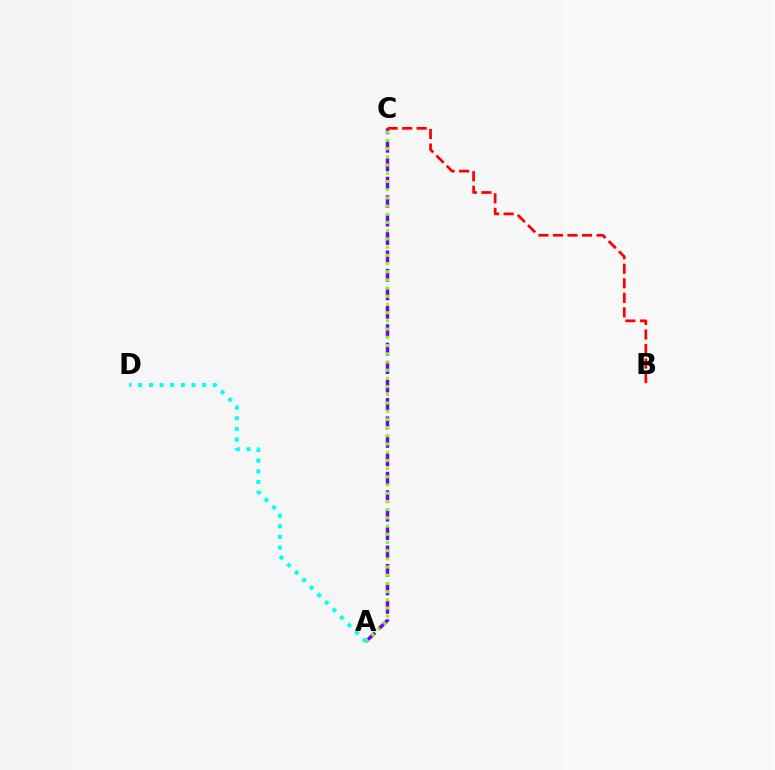{('A', 'C'): [{'color': '#7200ff', 'line_style': 'dashed', 'thickness': 2.51}, {'color': '#84ff00', 'line_style': 'dotted', 'thickness': 2.23}], ('A', 'D'): [{'color': '#00fff6', 'line_style': 'dotted', 'thickness': 2.9}], ('B', 'C'): [{'color': '#ff0000', 'line_style': 'dashed', 'thickness': 1.98}]}